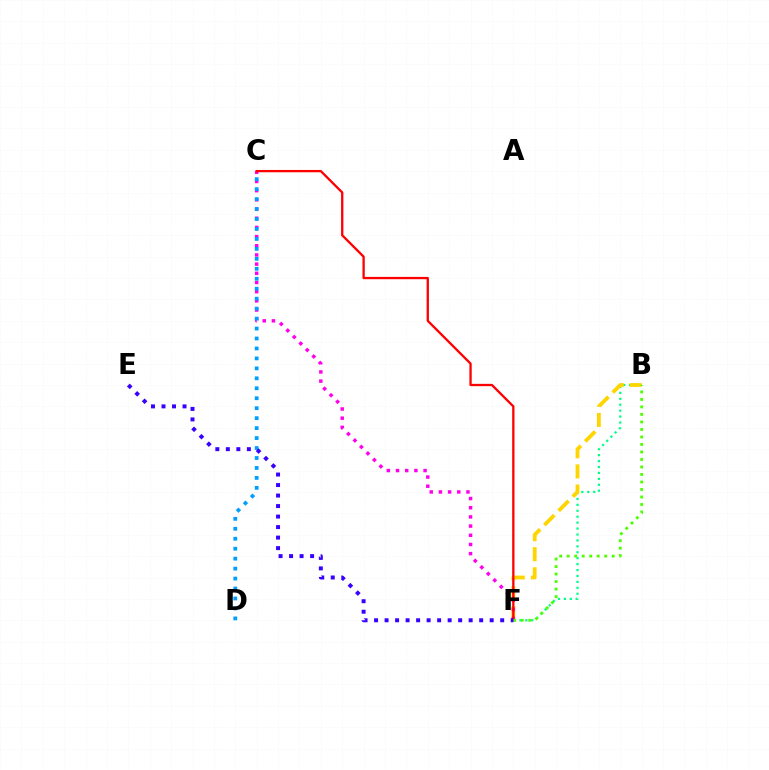{('B', 'F'): [{'color': '#00ff86', 'line_style': 'dotted', 'thickness': 1.61}, {'color': '#ffd500', 'line_style': 'dashed', 'thickness': 2.73}, {'color': '#4fff00', 'line_style': 'dotted', 'thickness': 2.04}], ('C', 'F'): [{'color': '#ff00ed', 'line_style': 'dotted', 'thickness': 2.49}, {'color': '#ff0000', 'line_style': 'solid', 'thickness': 1.66}], ('C', 'D'): [{'color': '#009eff', 'line_style': 'dotted', 'thickness': 2.71}], ('E', 'F'): [{'color': '#3700ff', 'line_style': 'dotted', 'thickness': 2.86}]}